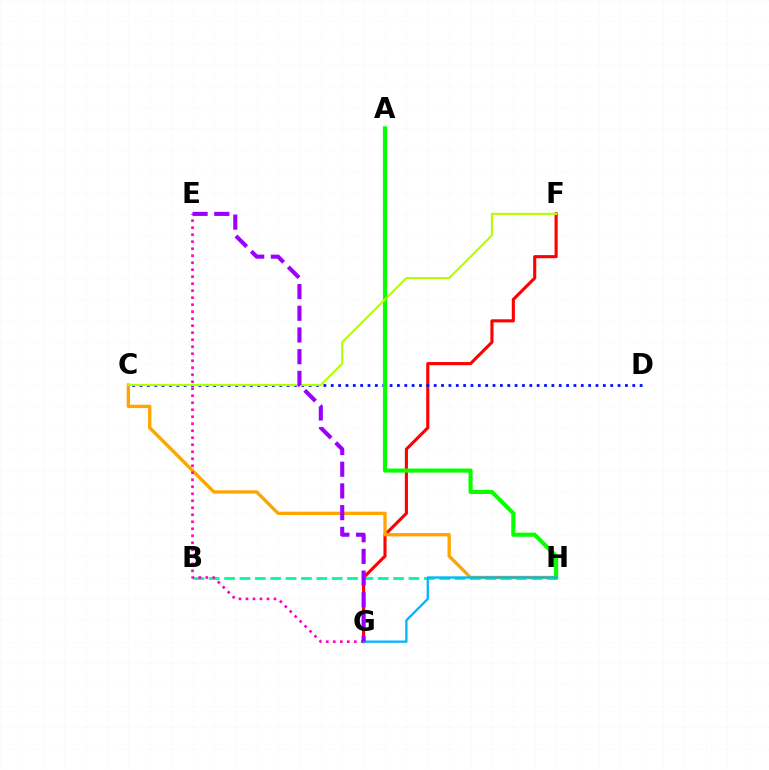{('F', 'G'): [{'color': '#ff0000', 'line_style': 'solid', 'thickness': 2.23}], ('C', 'H'): [{'color': '#ffa500', 'line_style': 'solid', 'thickness': 2.4}], ('C', 'D'): [{'color': '#0010ff', 'line_style': 'dotted', 'thickness': 2.0}], ('B', 'H'): [{'color': '#00ff9d', 'line_style': 'dashed', 'thickness': 2.09}], ('A', 'H'): [{'color': '#08ff00', 'line_style': 'solid', 'thickness': 2.96}], ('E', 'G'): [{'color': '#ff00bd', 'line_style': 'dotted', 'thickness': 1.9}, {'color': '#9b00ff', 'line_style': 'dashed', 'thickness': 2.95}], ('C', 'F'): [{'color': '#b3ff00', 'line_style': 'solid', 'thickness': 1.54}], ('G', 'H'): [{'color': '#00b5ff', 'line_style': 'solid', 'thickness': 1.65}]}